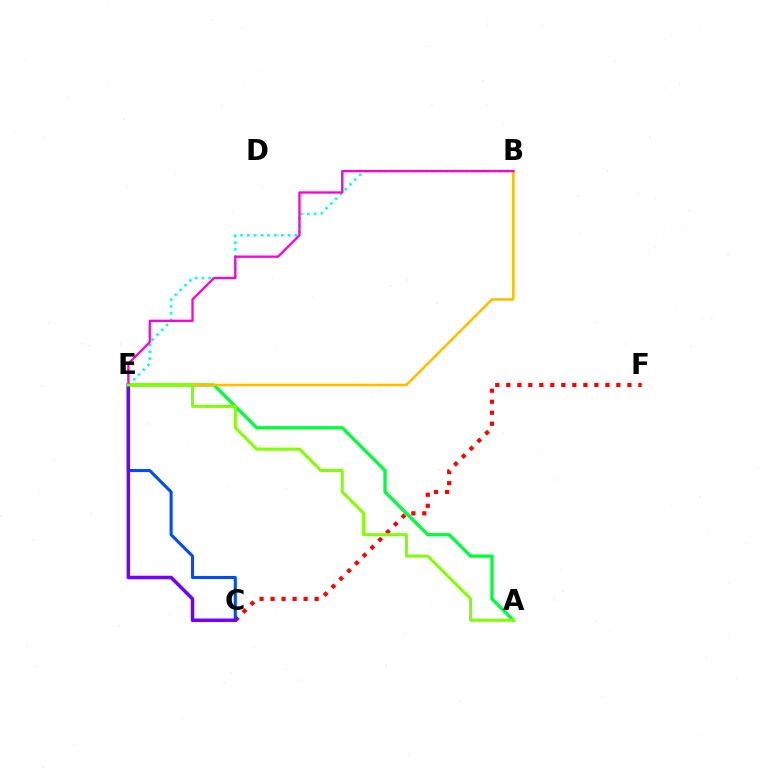{('A', 'E'): [{'color': '#00ff39', 'line_style': 'solid', 'thickness': 2.35}, {'color': '#84ff00', 'line_style': 'solid', 'thickness': 2.18}], ('B', 'E'): [{'color': '#ffbd00', 'line_style': 'solid', 'thickness': 1.85}, {'color': '#00fff6', 'line_style': 'dotted', 'thickness': 1.84}, {'color': '#ff00cf', 'line_style': 'solid', 'thickness': 1.65}], ('C', 'F'): [{'color': '#ff0000', 'line_style': 'dotted', 'thickness': 2.99}], ('C', 'E'): [{'color': '#004bff', 'line_style': 'solid', 'thickness': 2.22}, {'color': '#7200ff', 'line_style': 'solid', 'thickness': 2.53}]}